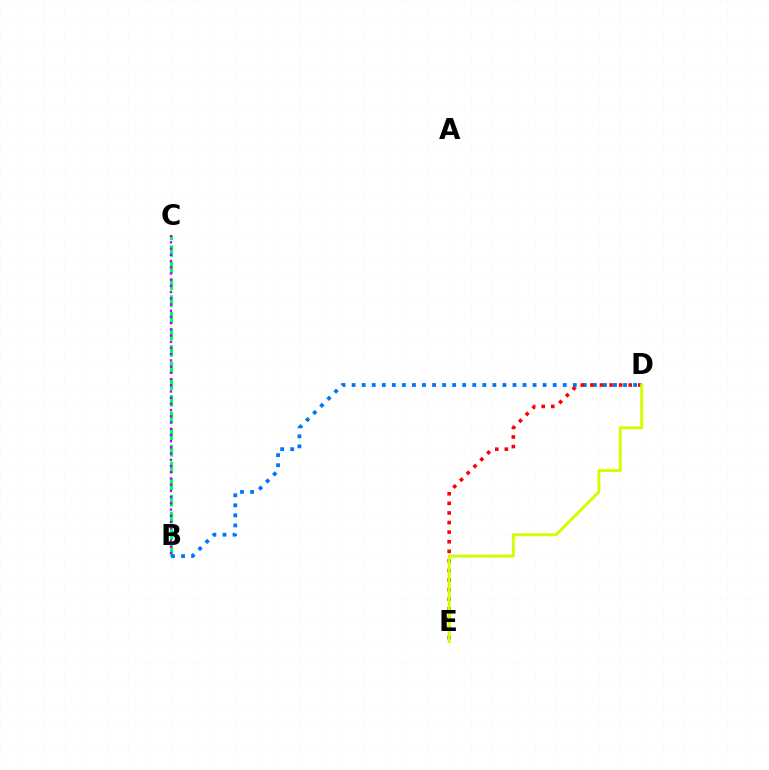{('B', 'C'): [{'color': '#00ff5c', 'line_style': 'dashed', 'thickness': 2.26}, {'color': '#b900ff', 'line_style': 'dotted', 'thickness': 1.69}], ('B', 'D'): [{'color': '#0074ff', 'line_style': 'dotted', 'thickness': 2.73}], ('D', 'E'): [{'color': '#ff0000', 'line_style': 'dotted', 'thickness': 2.61}, {'color': '#d1ff00', 'line_style': 'solid', 'thickness': 2.12}]}